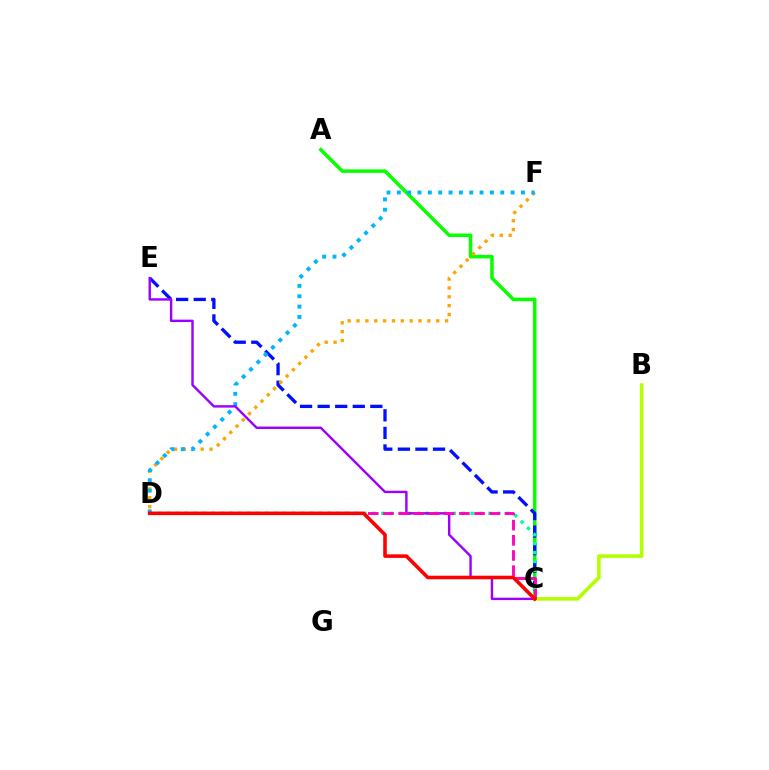{('A', 'C'): [{'color': '#08ff00', 'line_style': 'solid', 'thickness': 2.54}], ('C', 'E'): [{'color': '#0010ff', 'line_style': 'dashed', 'thickness': 2.39}, {'color': '#9b00ff', 'line_style': 'solid', 'thickness': 1.73}], ('D', 'F'): [{'color': '#ffa500', 'line_style': 'dotted', 'thickness': 2.41}, {'color': '#00b5ff', 'line_style': 'dotted', 'thickness': 2.81}], ('C', 'D'): [{'color': '#00ff9d', 'line_style': 'dotted', 'thickness': 2.43}, {'color': '#ff00bd', 'line_style': 'dashed', 'thickness': 2.06}, {'color': '#ff0000', 'line_style': 'solid', 'thickness': 2.57}], ('B', 'C'): [{'color': '#b3ff00', 'line_style': 'solid', 'thickness': 2.59}]}